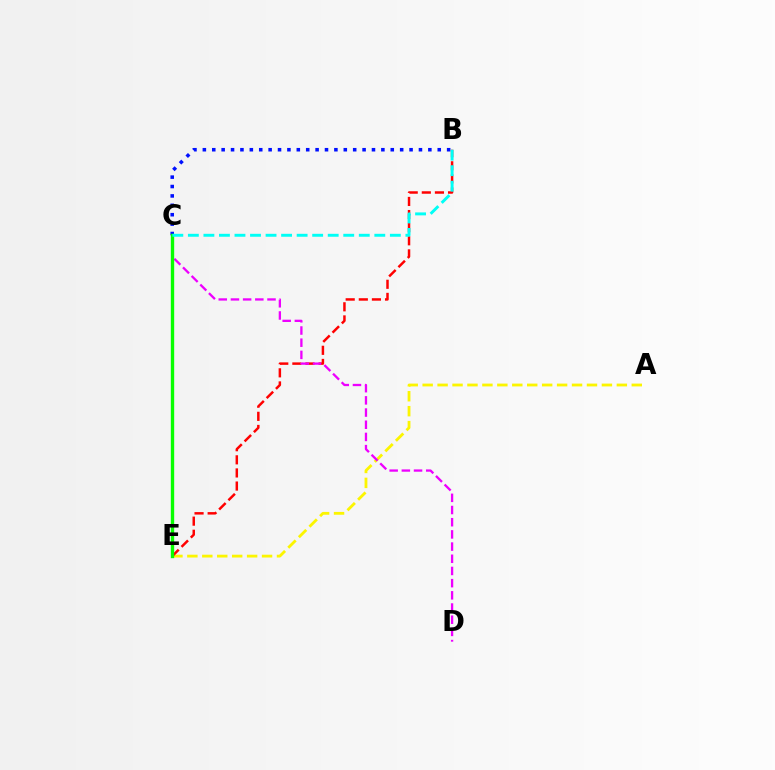{('B', 'C'): [{'color': '#0010ff', 'line_style': 'dotted', 'thickness': 2.55}, {'color': '#00fff6', 'line_style': 'dashed', 'thickness': 2.11}], ('A', 'E'): [{'color': '#fcf500', 'line_style': 'dashed', 'thickness': 2.03}], ('B', 'E'): [{'color': '#ff0000', 'line_style': 'dashed', 'thickness': 1.78}], ('C', 'D'): [{'color': '#ee00ff', 'line_style': 'dashed', 'thickness': 1.66}], ('C', 'E'): [{'color': '#08ff00', 'line_style': 'solid', 'thickness': 2.42}]}